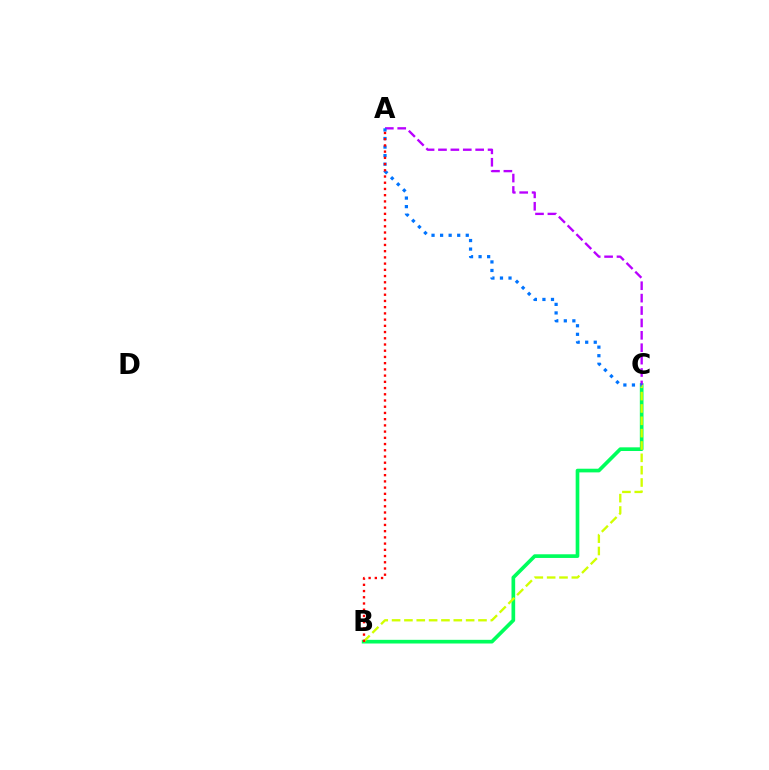{('B', 'C'): [{'color': '#00ff5c', 'line_style': 'solid', 'thickness': 2.64}, {'color': '#d1ff00', 'line_style': 'dashed', 'thickness': 1.68}], ('A', 'C'): [{'color': '#b900ff', 'line_style': 'dashed', 'thickness': 1.68}, {'color': '#0074ff', 'line_style': 'dotted', 'thickness': 2.32}], ('A', 'B'): [{'color': '#ff0000', 'line_style': 'dotted', 'thickness': 1.69}]}